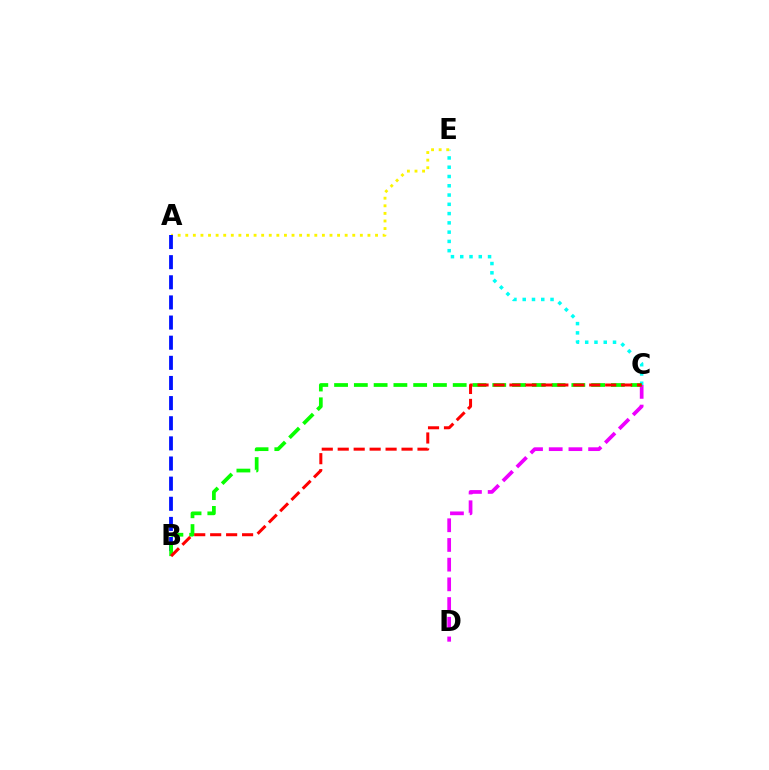{('C', 'E'): [{'color': '#00fff6', 'line_style': 'dotted', 'thickness': 2.52}], ('A', 'E'): [{'color': '#fcf500', 'line_style': 'dotted', 'thickness': 2.06}], ('A', 'B'): [{'color': '#0010ff', 'line_style': 'dashed', 'thickness': 2.74}], ('C', 'D'): [{'color': '#ee00ff', 'line_style': 'dashed', 'thickness': 2.68}], ('B', 'C'): [{'color': '#08ff00', 'line_style': 'dashed', 'thickness': 2.69}, {'color': '#ff0000', 'line_style': 'dashed', 'thickness': 2.17}]}